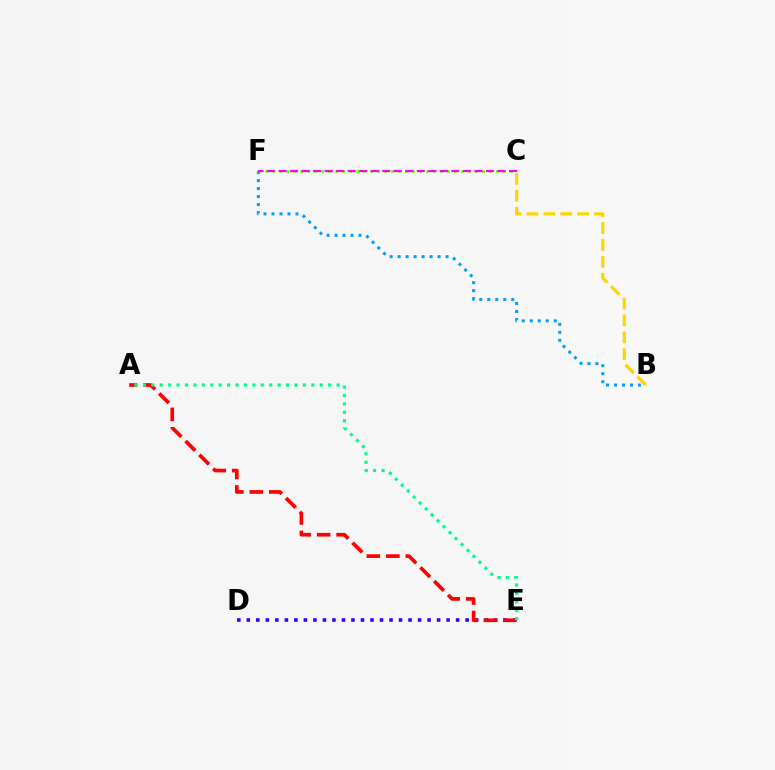{('B', 'F'): [{'color': '#009eff', 'line_style': 'dotted', 'thickness': 2.17}], ('D', 'E'): [{'color': '#3700ff', 'line_style': 'dotted', 'thickness': 2.58}], ('A', 'E'): [{'color': '#ff0000', 'line_style': 'dashed', 'thickness': 2.65}, {'color': '#00ff86', 'line_style': 'dotted', 'thickness': 2.29}], ('C', 'F'): [{'color': '#4fff00', 'line_style': 'dotted', 'thickness': 1.9}, {'color': '#ff00ed', 'line_style': 'dashed', 'thickness': 1.56}], ('B', 'C'): [{'color': '#ffd500', 'line_style': 'dashed', 'thickness': 2.3}]}